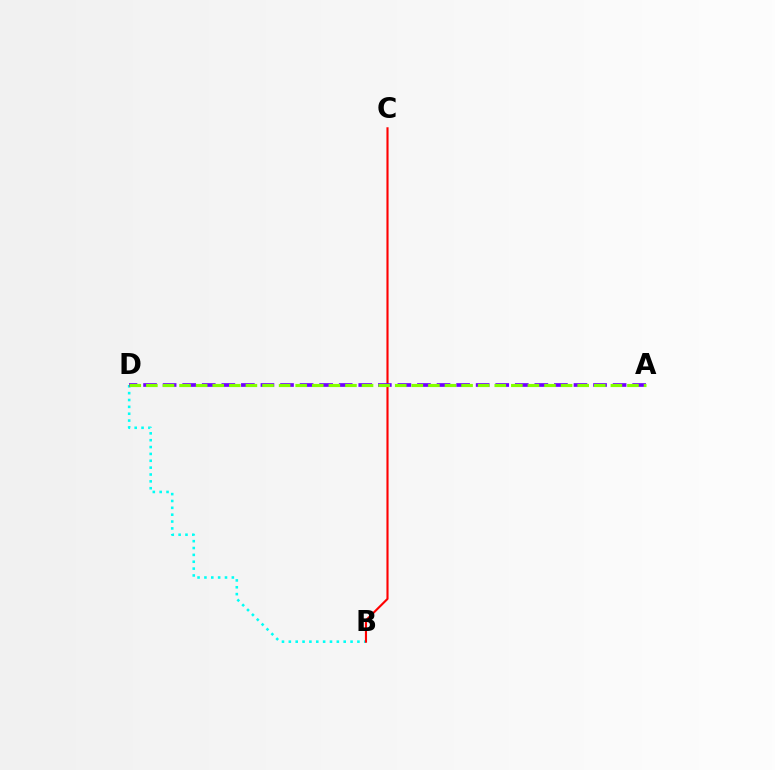{('B', 'D'): [{'color': '#00fff6', 'line_style': 'dotted', 'thickness': 1.86}], ('B', 'C'): [{'color': '#ff0000', 'line_style': 'solid', 'thickness': 1.53}], ('A', 'D'): [{'color': '#7200ff', 'line_style': 'dashed', 'thickness': 2.66}, {'color': '#84ff00', 'line_style': 'dashed', 'thickness': 2.25}]}